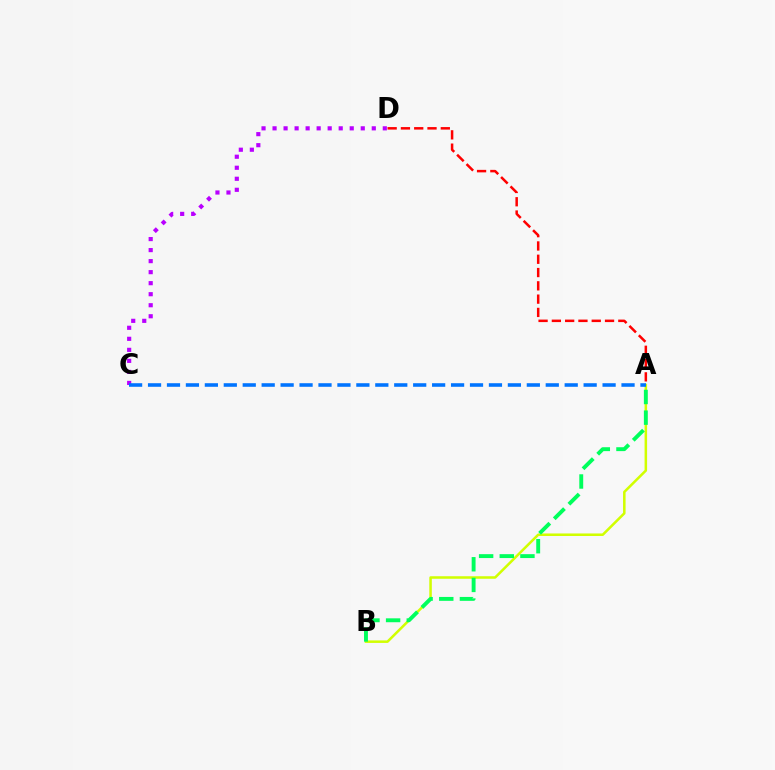{('A', 'D'): [{'color': '#ff0000', 'line_style': 'dashed', 'thickness': 1.81}], ('C', 'D'): [{'color': '#b900ff', 'line_style': 'dotted', 'thickness': 3.0}], ('A', 'B'): [{'color': '#d1ff00', 'line_style': 'solid', 'thickness': 1.82}, {'color': '#00ff5c', 'line_style': 'dashed', 'thickness': 2.81}], ('A', 'C'): [{'color': '#0074ff', 'line_style': 'dashed', 'thickness': 2.57}]}